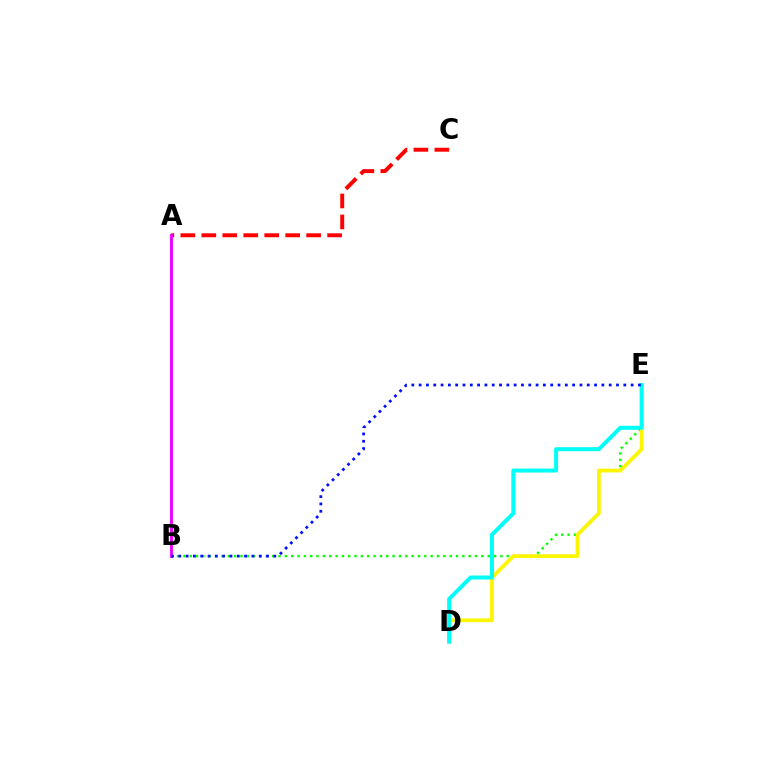{('B', 'E'): [{'color': '#08ff00', 'line_style': 'dotted', 'thickness': 1.72}, {'color': '#0010ff', 'line_style': 'dotted', 'thickness': 1.99}], ('D', 'E'): [{'color': '#fcf500', 'line_style': 'solid', 'thickness': 2.7}, {'color': '#00fff6', 'line_style': 'solid', 'thickness': 2.87}], ('A', 'C'): [{'color': '#ff0000', 'line_style': 'dashed', 'thickness': 2.85}], ('A', 'B'): [{'color': '#ee00ff', 'line_style': 'solid', 'thickness': 2.08}]}